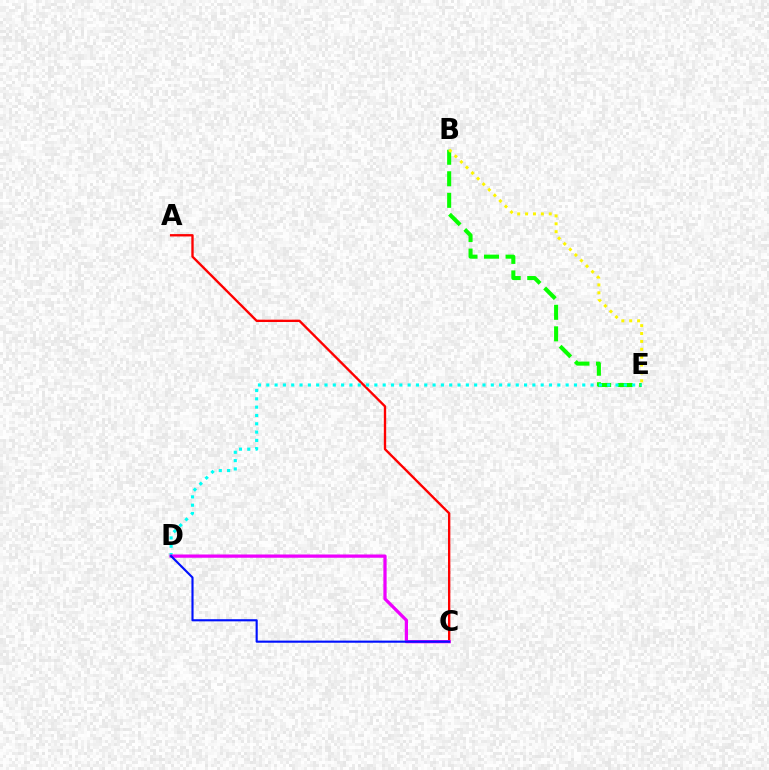{('A', 'C'): [{'color': '#ff0000', 'line_style': 'solid', 'thickness': 1.7}], ('B', 'E'): [{'color': '#08ff00', 'line_style': 'dashed', 'thickness': 2.93}, {'color': '#fcf500', 'line_style': 'dotted', 'thickness': 2.14}], ('D', 'E'): [{'color': '#00fff6', 'line_style': 'dotted', 'thickness': 2.26}], ('C', 'D'): [{'color': '#ee00ff', 'line_style': 'solid', 'thickness': 2.34}, {'color': '#0010ff', 'line_style': 'solid', 'thickness': 1.54}]}